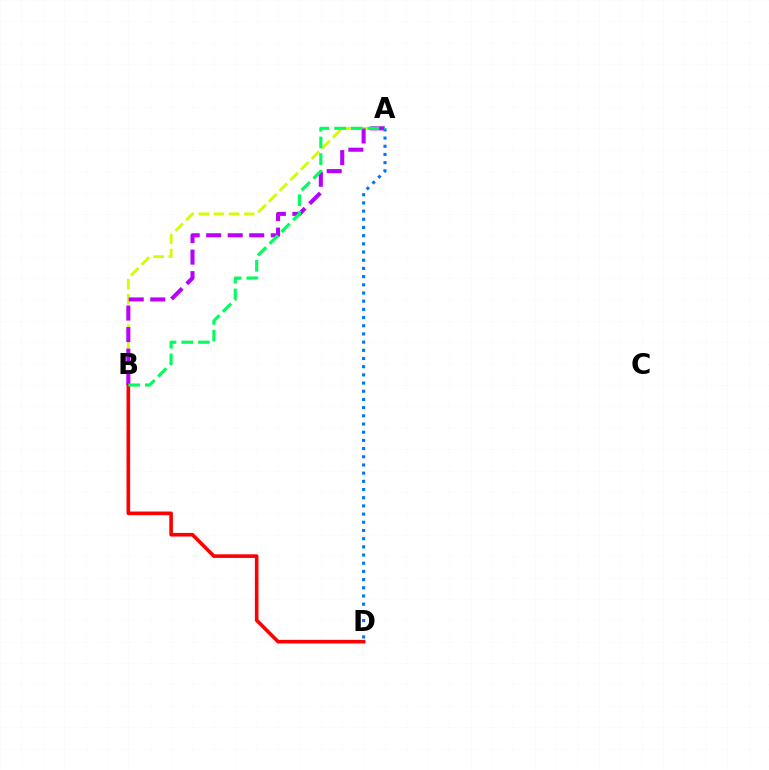{('A', 'B'): [{'color': '#d1ff00', 'line_style': 'dashed', 'thickness': 2.05}, {'color': '#b900ff', 'line_style': 'dashed', 'thickness': 2.92}, {'color': '#00ff5c', 'line_style': 'dashed', 'thickness': 2.26}], ('A', 'D'): [{'color': '#0074ff', 'line_style': 'dotted', 'thickness': 2.22}], ('B', 'D'): [{'color': '#ff0000', 'line_style': 'solid', 'thickness': 2.6}]}